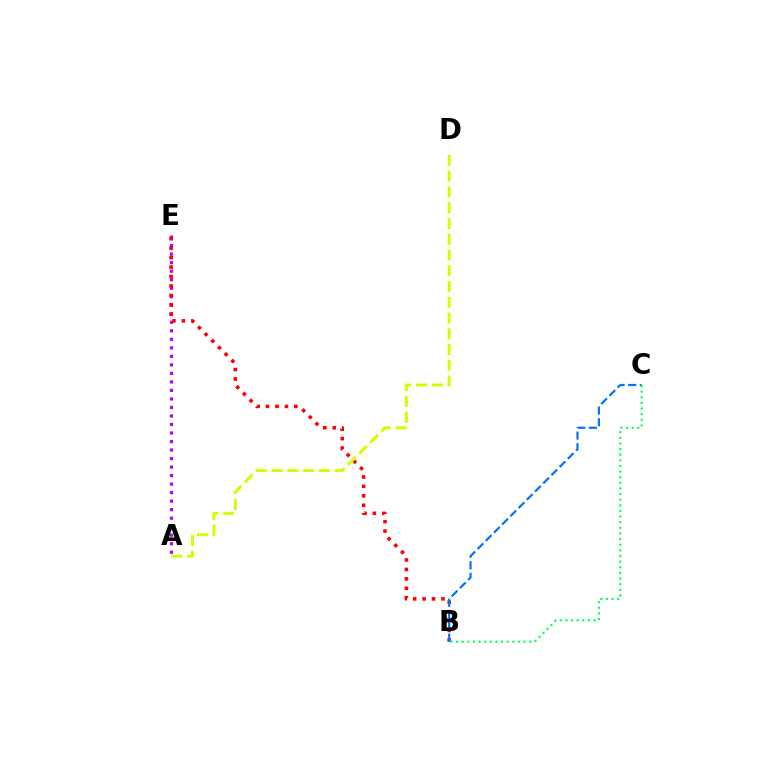{('A', 'E'): [{'color': '#b900ff', 'line_style': 'dotted', 'thickness': 2.31}], ('B', 'E'): [{'color': '#ff0000', 'line_style': 'dotted', 'thickness': 2.56}], ('B', 'C'): [{'color': '#0074ff', 'line_style': 'dashed', 'thickness': 1.58}, {'color': '#00ff5c', 'line_style': 'dotted', 'thickness': 1.53}], ('A', 'D'): [{'color': '#d1ff00', 'line_style': 'dashed', 'thickness': 2.14}]}